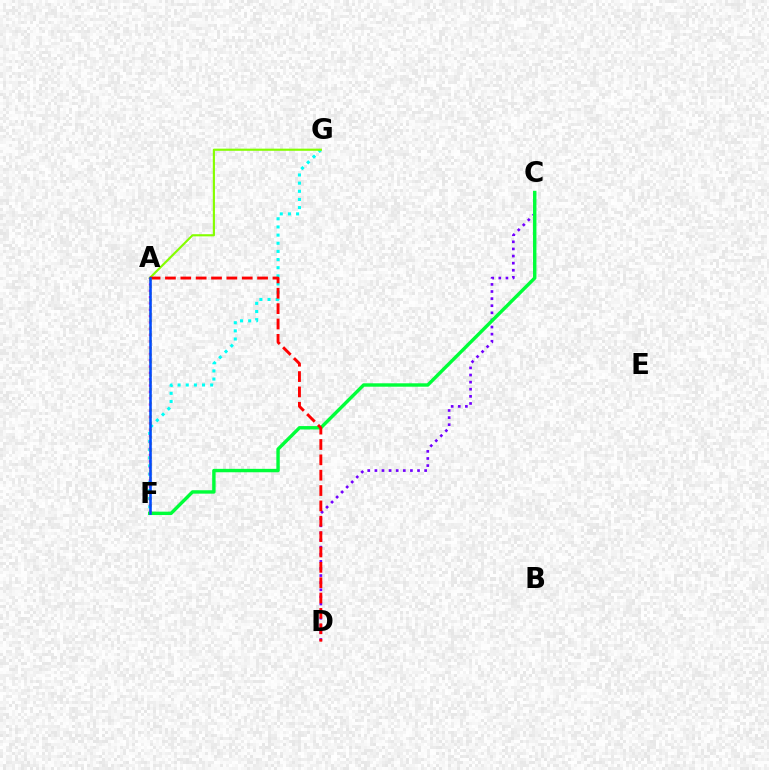{('F', 'G'): [{'color': '#00fff6', 'line_style': 'dotted', 'thickness': 2.21}], ('A', 'G'): [{'color': '#84ff00', 'line_style': 'solid', 'thickness': 1.55}], ('C', 'D'): [{'color': '#7200ff', 'line_style': 'dotted', 'thickness': 1.93}], ('A', 'F'): [{'color': '#ff00cf', 'line_style': 'dotted', 'thickness': 1.72}, {'color': '#ffbd00', 'line_style': 'dotted', 'thickness': 1.86}, {'color': '#004bff', 'line_style': 'solid', 'thickness': 1.86}], ('C', 'F'): [{'color': '#00ff39', 'line_style': 'solid', 'thickness': 2.45}], ('A', 'D'): [{'color': '#ff0000', 'line_style': 'dashed', 'thickness': 2.09}]}